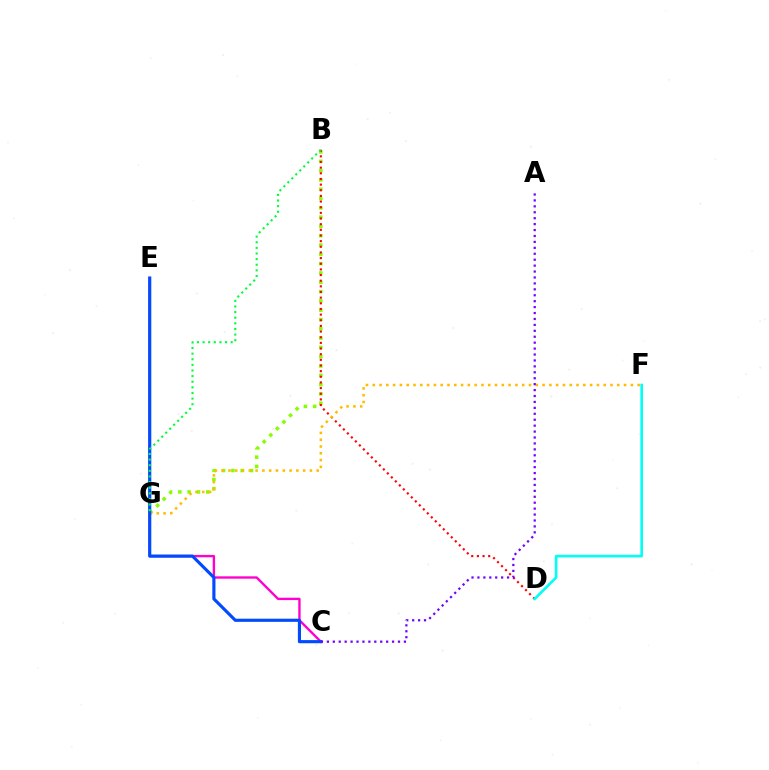{('C', 'E'): [{'color': '#ff00cf', 'line_style': 'solid', 'thickness': 1.7}, {'color': '#004bff', 'line_style': 'solid', 'thickness': 2.26}], ('B', 'G'): [{'color': '#84ff00', 'line_style': 'dotted', 'thickness': 2.53}, {'color': '#00ff39', 'line_style': 'dotted', 'thickness': 1.53}], ('B', 'D'): [{'color': '#ff0000', 'line_style': 'dotted', 'thickness': 1.54}], ('F', 'G'): [{'color': '#ffbd00', 'line_style': 'dotted', 'thickness': 1.85}], ('A', 'C'): [{'color': '#7200ff', 'line_style': 'dotted', 'thickness': 1.61}], ('D', 'F'): [{'color': '#00fff6', 'line_style': 'solid', 'thickness': 1.89}]}